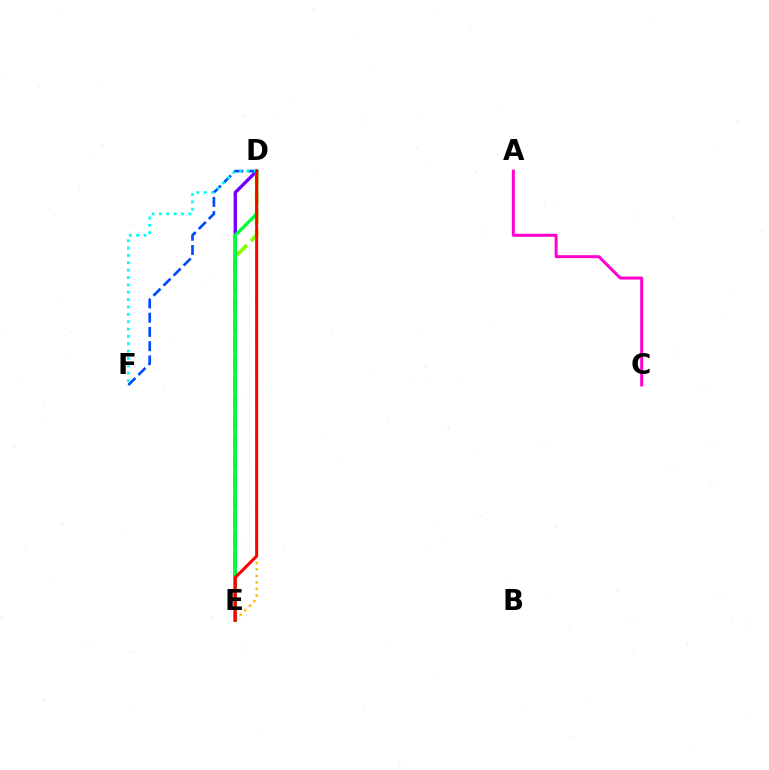{('D', 'E'): [{'color': '#84ff00', 'line_style': 'dashed', 'thickness': 2.65}, {'color': '#7200ff', 'line_style': 'solid', 'thickness': 2.43}, {'color': '#ffbd00', 'line_style': 'dotted', 'thickness': 1.76}, {'color': '#00ff39', 'line_style': 'solid', 'thickness': 2.36}, {'color': '#ff0000', 'line_style': 'solid', 'thickness': 2.18}], ('D', 'F'): [{'color': '#004bff', 'line_style': 'dashed', 'thickness': 1.93}, {'color': '#00fff6', 'line_style': 'dotted', 'thickness': 2.0}], ('A', 'C'): [{'color': '#ff00cf', 'line_style': 'solid', 'thickness': 2.14}]}